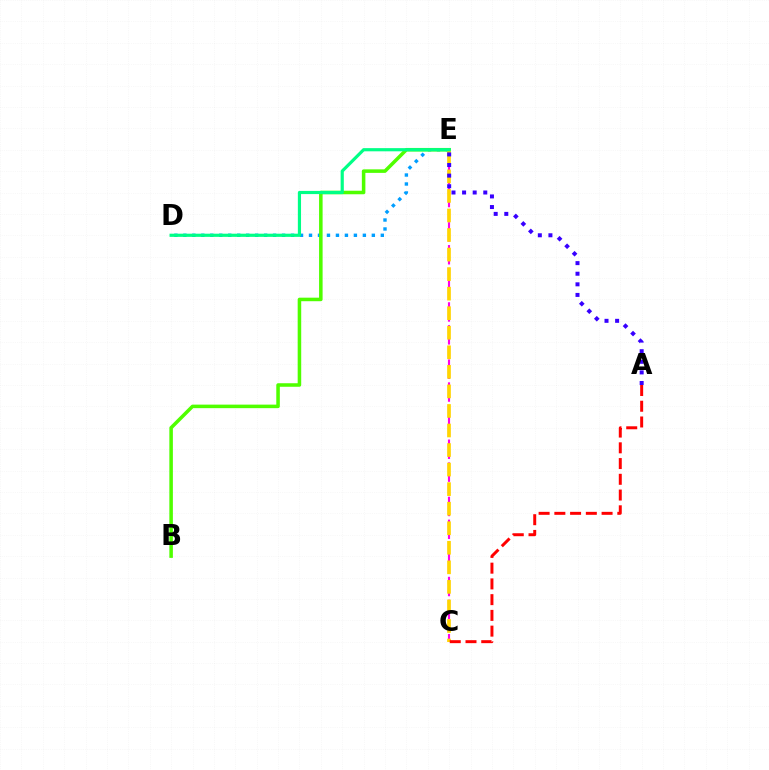{('D', 'E'): [{'color': '#009eff', 'line_style': 'dotted', 'thickness': 2.44}, {'color': '#00ff86', 'line_style': 'solid', 'thickness': 2.29}], ('B', 'E'): [{'color': '#4fff00', 'line_style': 'solid', 'thickness': 2.55}], ('C', 'E'): [{'color': '#ff00ed', 'line_style': 'dashed', 'thickness': 1.55}, {'color': '#ffd500', 'line_style': 'dashed', 'thickness': 2.66}], ('A', 'C'): [{'color': '#ff0000', 'line_style': 'dashed', 'thickness': 2.14}], ('A', 'E'): [{'color': '#3700ff', 'line_style': 'dotted', 'thickness': 2.88}]}